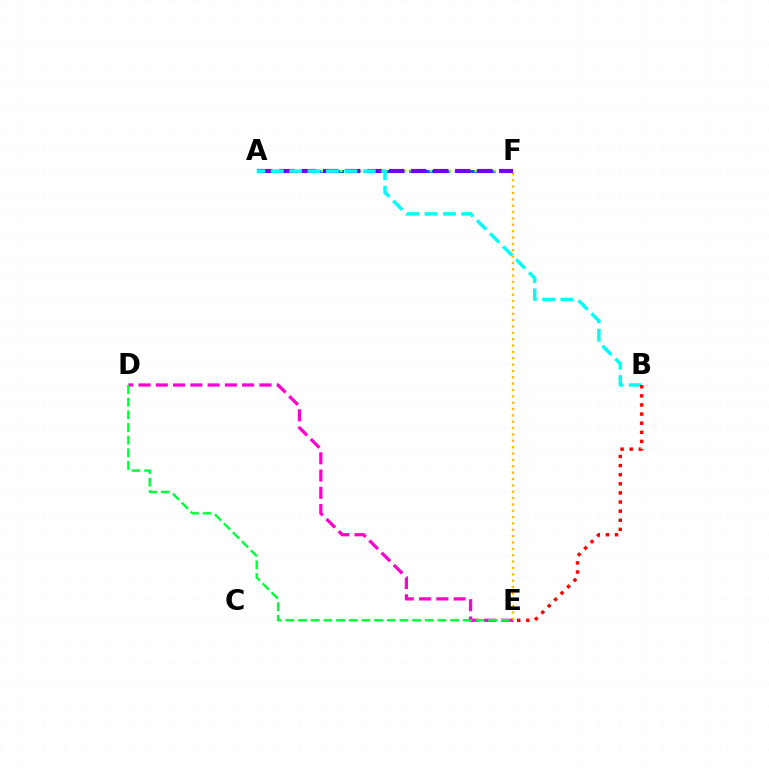{('D', 'E'): [{'color': '#ff00cf', 'line_style': 'dashed', 'thickness': 2.35}, {'color': '#00ff39', 'line_style': 'dashed', 'thickness': 1.72}], ('A', 'F'): [{'color': '#004bff', 'line_style': 'dashed', 'thickness': 2.06}, {'color': '#84ff00', 'line_style': 'dotted', 'thickness': 1.74}, {'color': '#7200ff', 'line_style': 'dashed', 'thickness': 2.99}], ('E', 'F'): [{'color': '#ffbd00', 'line_style': 'dotted', 'thickness': 1.73}], ('A', 'B'): [{'color': '#00fff6', 'line_style': 'dashed', 'thickness': 2.5}], ('B', 'E'): [{'color': '#ff0000', 'line_style': 'dotted', 'thickness': 2.48}]}